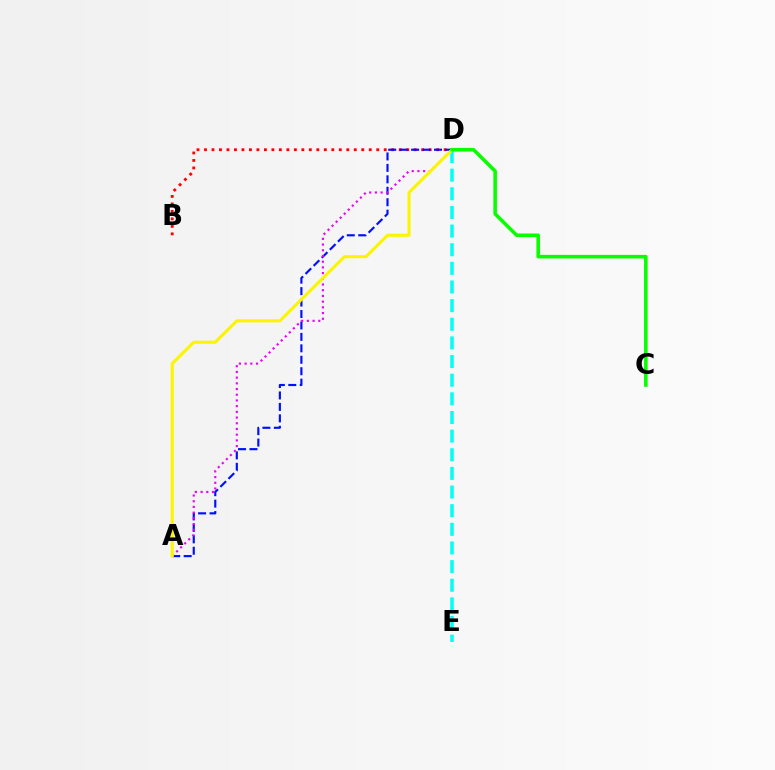{('B', 'D'): [{'color': '#ff0000', 'line_style': 'dotted', 'thickness': 2.03}], ('A', 'D'): [{'color': '#0010ff', 'line_style': 'dashed', 'thickness': 1.55}, {'color': '#ee00ff', 'line_style': 'dotted', 'thickness': 1.55}, {'color': '#fcf500', 'line_style': 'solid', 'thickness': 2.21}], ('D', 'E'): [{'color': '#00fff6', 'line_style': 'dashed', 'thickness': 2.53}], ('C', 'D'): [{'color': '#08ff00', 'line_style': 'solid', 'thickness': 2.58}]}